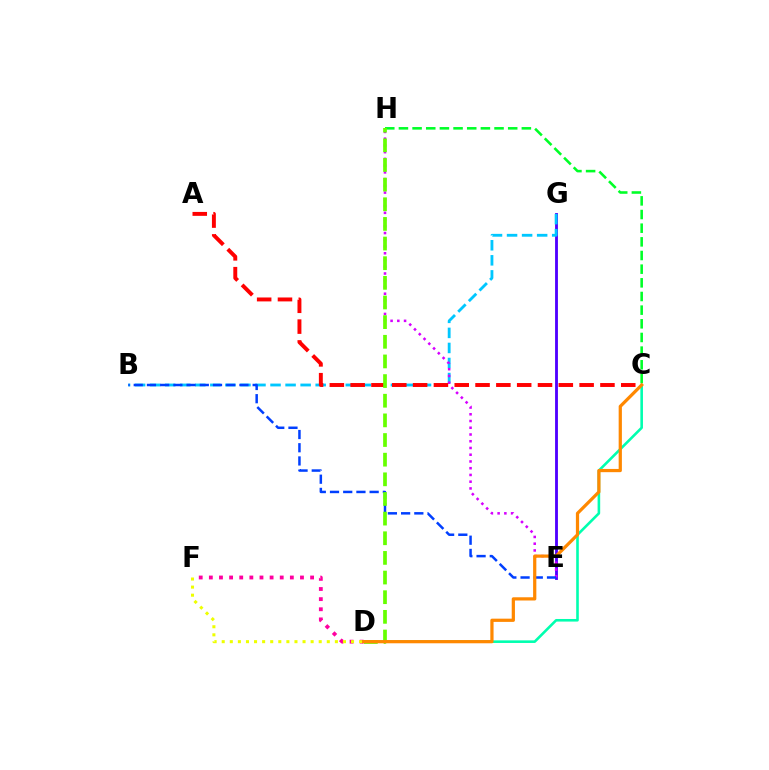{('E', 'G'): [{'color': '#4f00ff', 'line_style': 'solid', 'thickness': 2.05}], ('B', 'G'): [{'color': '#00c7ff', 'line_style': 'dashed', 'thickness': 2.04}], ('D', 'F'): [{'color': '#ff00a0', 'line_style': 'dotted', 'thickness': 2.75}, {'color': '#eeff00', 'line_style': 'dotted', 'thickness': 2.2}], ('C', 'D'): [{'color': '#00ffaf', 'line_style': 'solid', 'thickness': 1.87}, {'color': '#ff8800', 'line_style': 'solid', 'thickness': 2.32}], ('E', 'H'): [{'color': '#d600ff', 'line_style': 'dotted', 'thickness': 1.83}], ('C', 'H'): [{'color': '#00ff27', 'line_style': 'dashed', 'thickness': 1.86}], ('A', 'C'): [{'color': '#ff0000', 'line_style': 'dashed', 'thickness': 2.83}], ('B', 'E'): [{'color': '#003fff', 'line_style': 'dashed', 'thickness': 1.8}], ('D', 'H'): [{'color': '#66ff00', 'line_style': 'dashed', 'thickness': 2.67}]}